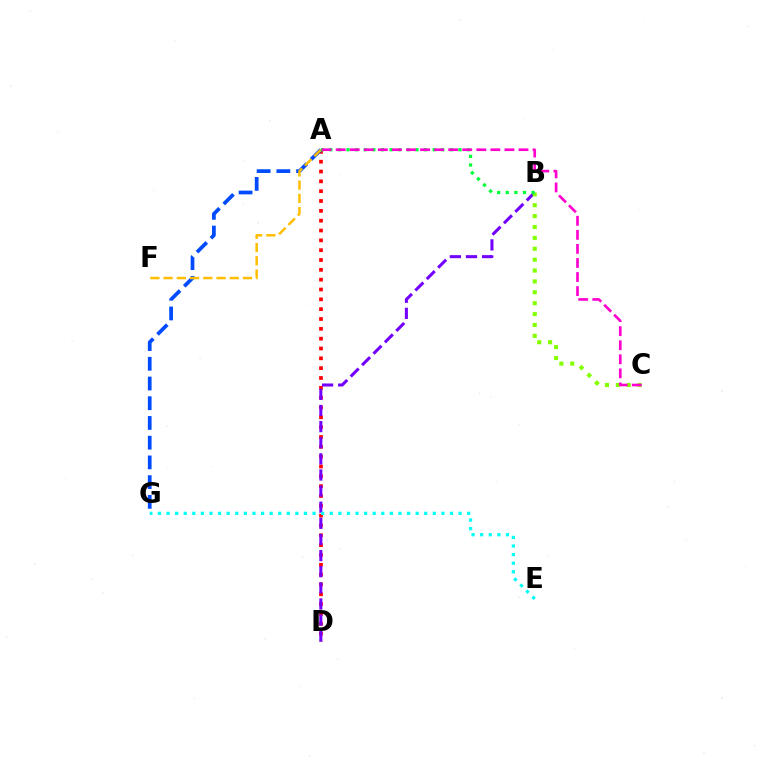{('A', 'D'): [{'color': '#ff0000', 'line_style': 'dotted', 'thickness': 2.67}], ('B', 'D'): [{'color': '#7200ff', 'line_style': 'dashed', 'thickness': 2.19}], ('B', 'C'): [{'color': '#84ff00', 'line_style': 'dotted', 'thickness': 2.96}], ('A', 'G'): [{'color': '#004bff', 'line_style': 'dashed', 'thickness': 2.68}], ('A', 'F'): [{'color': '#ffbd00', 'line_style': 'dashed', 'thickness': 1.8}], ('A', 'B'): [{'color': '#00ff39', 'line_style': 'dotted', 'thickness': 2.34}], ('A', 'C'): [{'color': '#ff00cf', 'line_style': 'dashed', 'thickness': 1.91}], ('E', 'G'): [{'color': '#00fff6', 'line_style': 'dotted', 'thickness': 2.33}]}